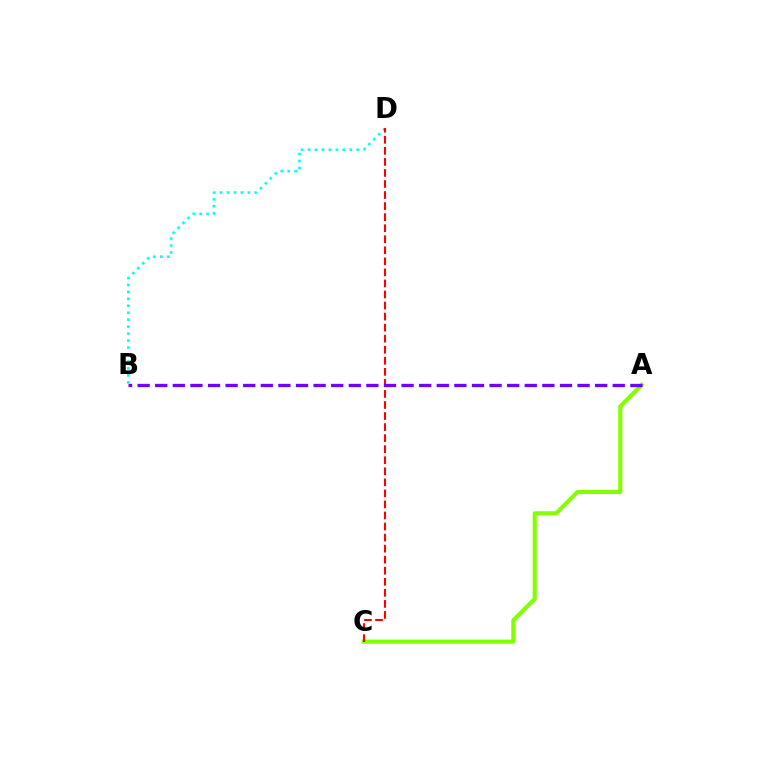{('A', 'C'): [{'color': '#84ff00', 'line_style': 'solid', 'thickness': 2.98}], ('B', 'D'): [{'color': '#00fff6', 'line_style': 'dotted', 'thickness': 1.89}], ('C', 'D'): [{'color': '#ff0000', 'line_style': 'dashed', 'thickness': 1.5}], ('A', 'B'): [{'color': '#7200ff', 'line_style': 'dashed', 'thickness': 2.39}]}